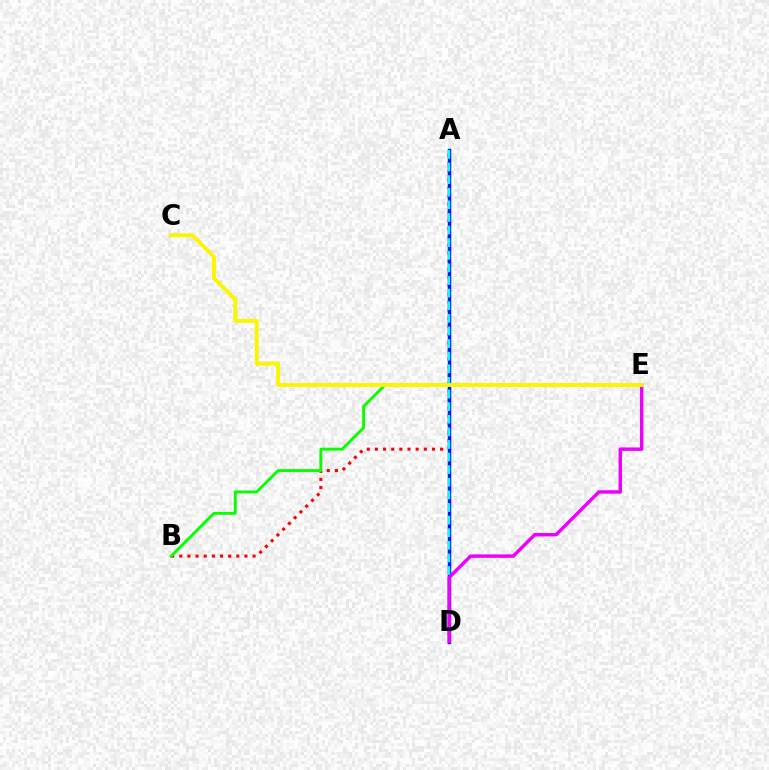{('A', 'B'): [{'color': '#ff0000', 'line_style': 'dotted', 'thickness': 2.21}], ('A', 'D'): [{'color': '#0010ff', 'line_style': 'solid', 'thickness': 2.49}, {'color': '#00fff6', 'line_style': 'dashed', 'thickness': 1.71}], ('D', 'E'): [{'color': '#ee00ff', 'line_style': 'solid', 'thickness': 2.48}], ('B', 'E'): [{'color': '#08ff00', 'line_style': 'solid', 'thickness': 2.09}], ('C', 'E'): [{'color': '#fcf500', 'line_style': 'solid', 'thickness': 2.82}]}